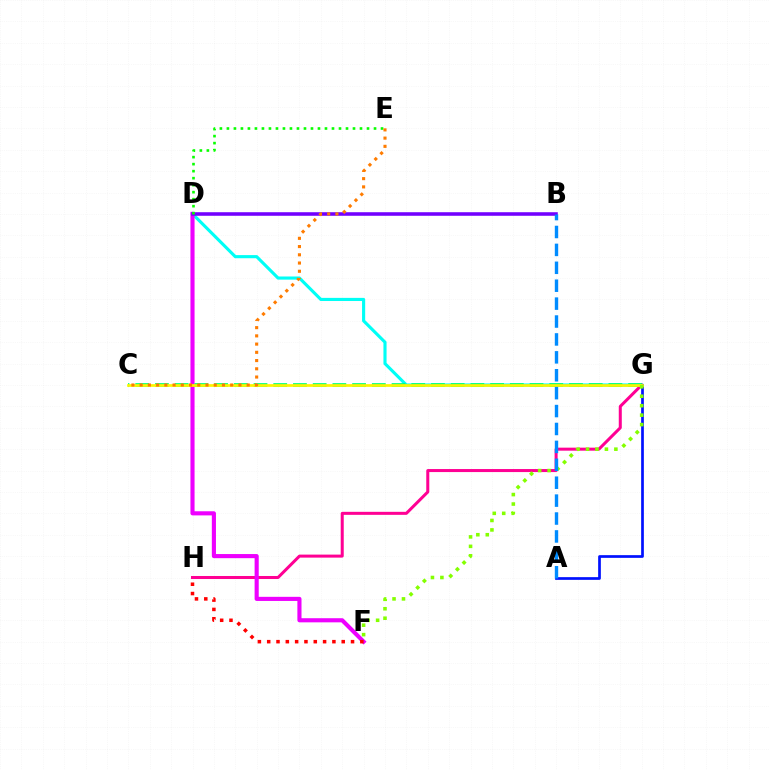{('D', 'G'): [{'color': '#00fff6', 'line_style': 'solid', 'thickness': 2.25}], ('G', 'H'): [{'color': '#ff0094', 'line_style': 'solid', 'thickness': 2.18}], ('D', 'F'): [{'color': '#ee00ff', 'line_style': 'solid', 'thickness': 2.97}], ('A', 'G'): [{'color': '#0010ff', 'line_style': 'solid', 'thickness': 1.95}], ('B', 'D'): [{'color': '#7200ff', 'line_style': 'solid', 'thickness': 2.57}], ('C', 'G'): [{'color': '#00ff74', 'line_style': 'dashed', 'thickness': 2.68}, {'color': '#fcf500', 'line_style': 'solid', 'thickness': 1.94}], ('D', 'E'): [{'color': '#08ff00', 'line_style': 'dotted', 'thickness': 1.9}], ('F', 'G'): [{'color': '#84ff00', 'line_style': 'dotted', 'thickness': 2.57}], ('C', 'E'): [{'color': '#ff7c00', 'line_style': 'dotted', 'thickness': 2.24}], ('A', 'B'): [{'color': '#008cff', 'line_style': 'dashed', 'thickness': 2.43}], ('F', 'H'): [{'color': '#ff0000', 'line_style': 'dotted', 'thickness': 2.53}]}